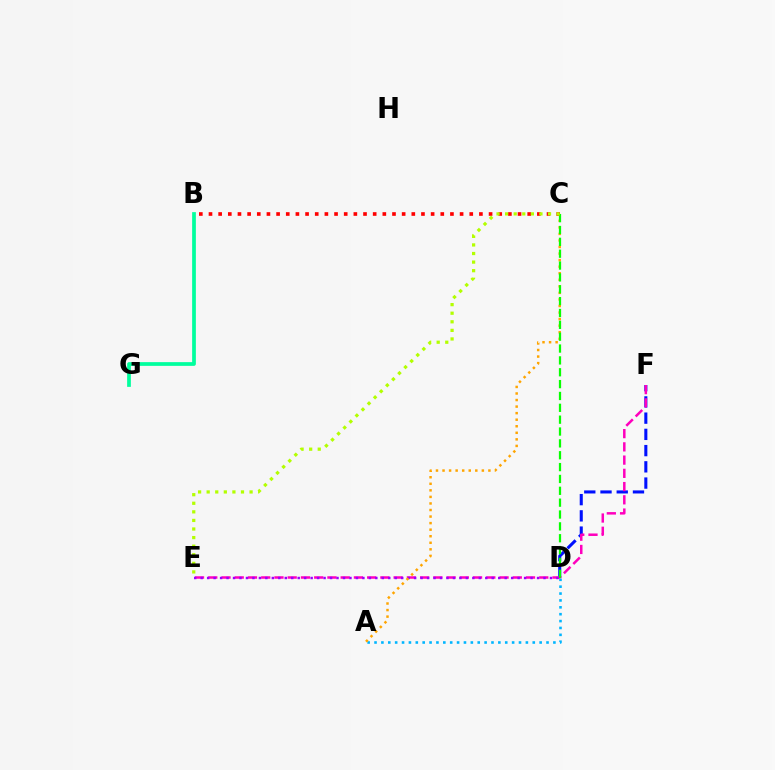{('D', 'F'): [{'color': '#0010ff', 'line_style': 'dashed', 'thickness': 2.2}], ('A', 'D'): [{'color': '#00b5ff', 'line_style': 'dotted', 'thickness': 1.87}], ('B', 'C'): [{'color': '#ff0000', 'line_style': 'dotted', 'thickness': 2.62}], ('E', 'F'): [{'color': '#ff00bd', 'line_style': 'dashed', 'thickness': 1.8}], ('D', 'E'): [{'color': '#9b00ff', 'line_style': 'dotted', 'thickness': 1.76}], ('A', 'C'): [{'color': '#ffa500', 'line_style': 'dotted', 'thickness': 1.78}], ('C', 'D'): [{'color': '#08ff00', 'line_style': 'dashed', 'thickness': 1.61}], ('C', 'E'): [{'color': '#b3ff00', 'line_style': 'dotted', 'thickness': 2.33}], ('B', 'G'): [{'color': '#00ff9d', 'line_style': 'solid', 'thickness': 2.68}]}